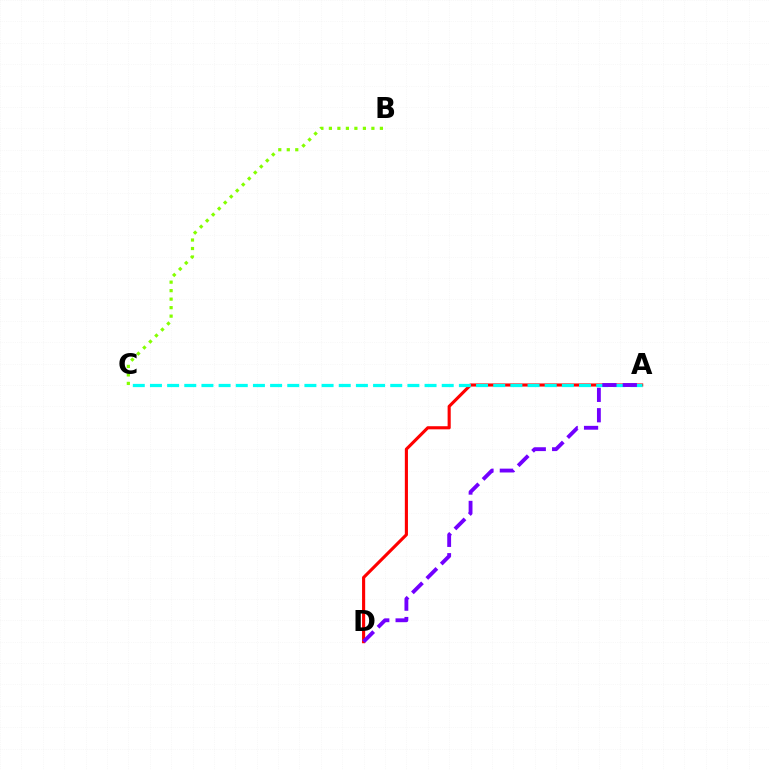{('A', 'D'): [{'color': '#ff0000', 'line_style': 'solid', 'thickness': 2.24}, {'color': '#7200ff', 'line_style': 'dashed', 'thickness': 2.77}], ('A', 'C'): [{'color': '#00fff6', 'line_style': 'dashed', 'thickness': 2.33}], ('B', 'C'): [{'color': '#84ff00', 'line_style': 'dotted', 'thickness': 2.31}]}